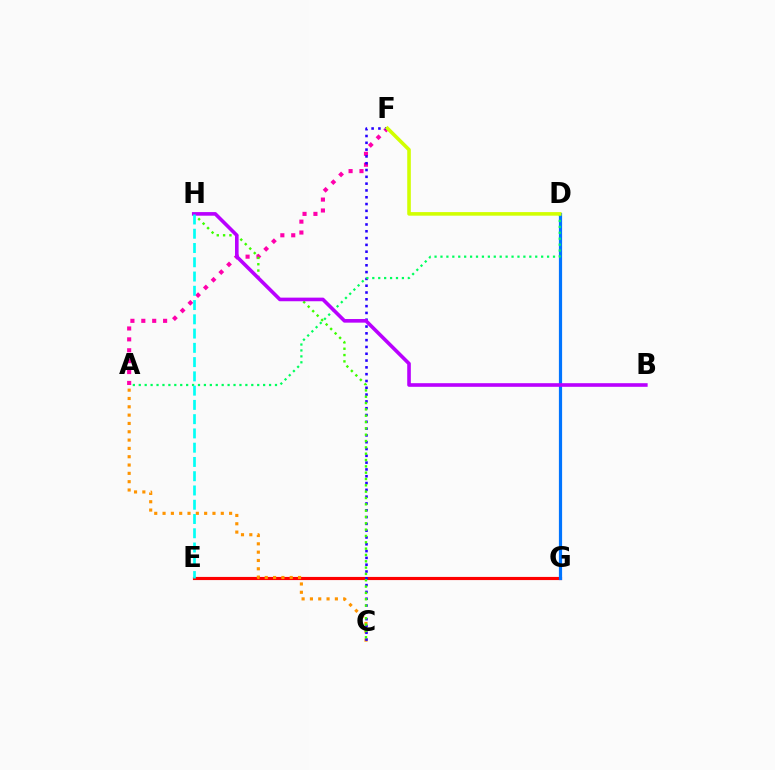{('A', 'F'): [{'color': '#ff00ac', 'line_style': 'dotted', 'thickness': 2.96}], ('E', 'G'): [{'color': '#ff0000', 'line_style': 'solid', 'thickness': 2.27}], ('A', 'C'): [{'color': '#ff9400', 'line_style': 'dotted', 'thickness': 2.26}], ('C', 'F'): [{'color': '#2500ff', 'line_style': 'dotted', 'thickness': 1.85}], ('C', 'H'): [{'color': '#3dff00', 'line_style': 'dotted', 'thickness': 1.72}], ('D', 'G'): [{'color': '#0074ff', 'line_style': 'solid', 'thickness': 2.31}], ('A', 'D'): [{'color': '#00ff5c', 'line_style': 'dotted', 'thickness': 1.61}], ('D', 'F'): [{'color': '#d1ff00', 'line_style': 'solid', 'thickness': 2.58}], ('B', 'H'): [{'color': '#b900ff', 'line_style': 'solid', 'thickness': 2.6}], ('E', 'H'): [{'color': '#00fff6', 'line_style': 'dashed', 'thickness': 1.94}]}